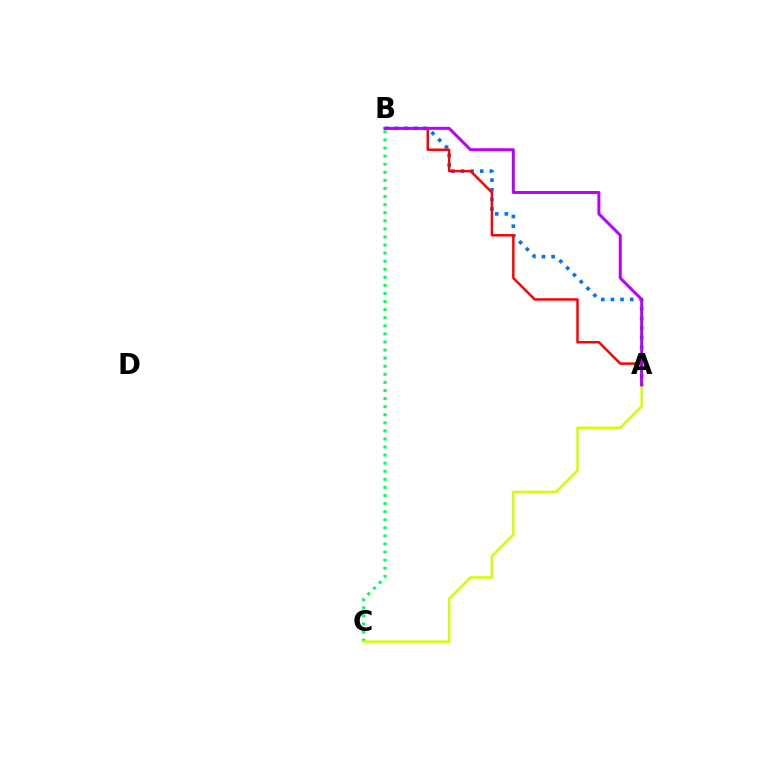{('A', 'B'): [{'color': '#0074ff', 'line_style': 'dotted', 'thickness': 2.62}, {'color': '#ff0000', 'line_style': 'solid', 'thickness': 1.77}, {'color': '#b900ff', 'line_style': 'solid', 'thickness': 2.13}], ('B', 'C'): [{'color': '#00ff5c', 'line_style': 'dotted', 'thickness': 2.2}], ('A', 'C'): [{'color': '#d1ff00', 'line_style': 'solid', 'thickness': 1.79}]}